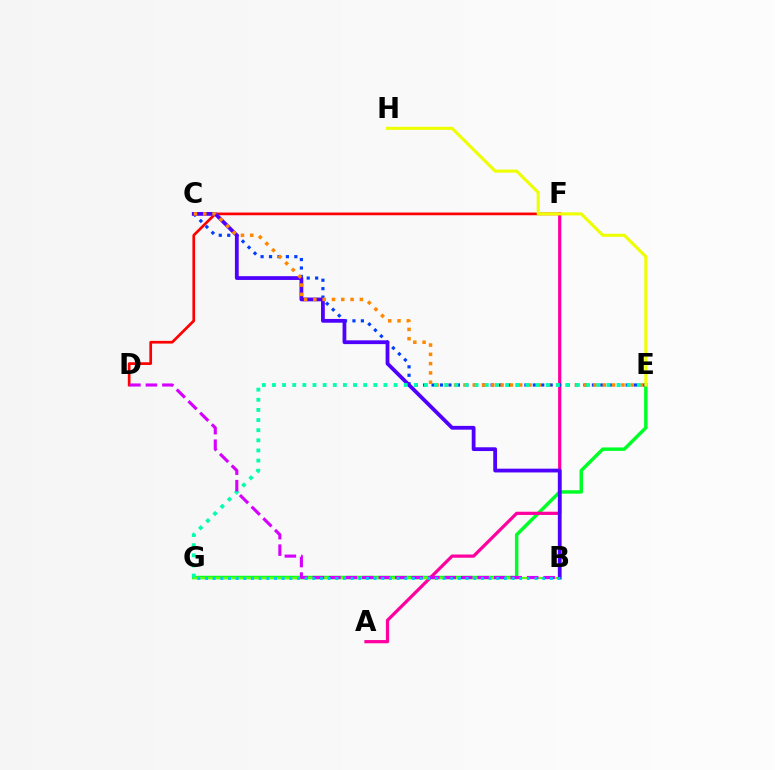{('D', 'F'): [{'color': '#ff0000', 'line_style': 'solid', 'thickness': 1.95}], ('E', 'G'): [{'color': '#00ff27', 'line_style': 'solid', 'thickness': 2.49}, {'color': '#00ffaf', 'line_style': 'dotted', 'thickness': 2.75}], ('A', 'F'): [{'color': '#ff00a0', 'line_style': 'solid', 'thickness': 2.33}], ('C', 'E'): [{'color': '#003fff', 'line_style': 'dotted', 'thickness': 2.29}, {'color': '#ff8800', 'line_style': 'dotted', 'thickness': 2.52}], ('B', 'G'): [{'color': '#66ff00', 'line_style': 'solid', 'thickness': 1.63}, {'color': '#00c7ff', 'line_style': 'dotted', 'thickness': 2.08}], ('B', 'C'): [{'color': '#4f00ff', 'line_style': 'solid', 'thickness': 2.72}], ('E', 'H'): [{'color': '#eeff00', 'line_style': 'solid', 'thickness': 2.21}], ('B', 'D'): [{'color': '#d600ff', 'line_style': 'dashed', 'thickness': 2.24}]}